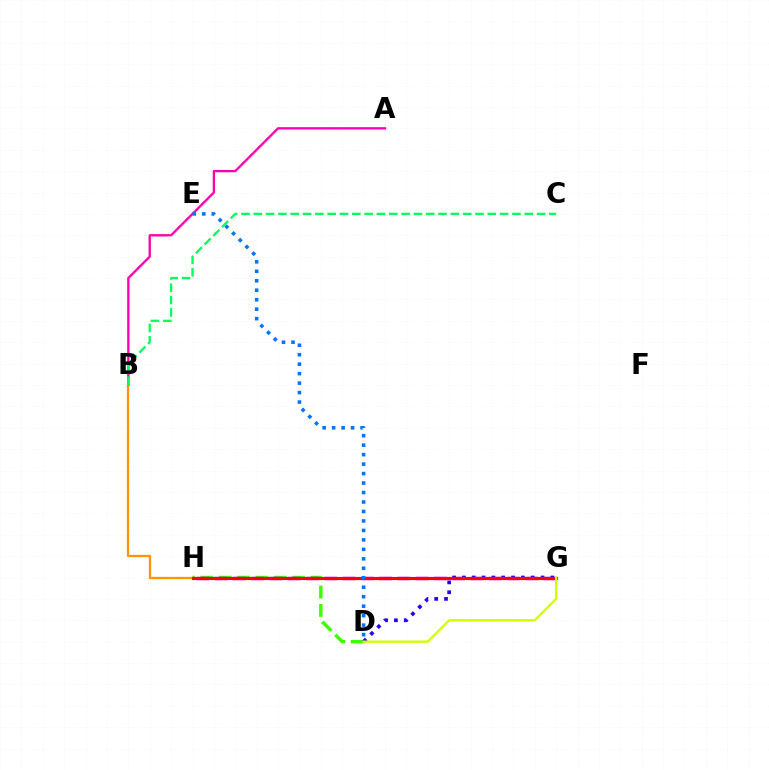{('D', 'H'): [{'color': '#3dff00', 'line_style': 'dashed', 'thickness': 2.49}], ('A', 'B'): [{'color': '#ff00ac', 'line_style': 'solid', 'thickness': 1.68}], ('G', 'H'): [{'color': '#00fff6', 'line_style': 'dashed', 'thickness': 1.8}, {'color': '#b900ff', 'line_style': 'dashed', 'thickness': 2.48}, {'color': '#ff0000', 'line_style': 'solid', 'thickness': 2.25}], ('B', 'H'): [{'color': '#ff9400', 'line_style': 'solid', 'thickness': 1.63}], ('D', 'G'): [{'color': '#2500ff', 'line_style': 'dotted', 'thickness': 2.67}, {'color': '#d1ff00', 'line_style': 'solid', 'thickness': 1.68}], ('B', 'C'): [{'color': '#00ff5c', 'line_style': 'dashed', 'thickness': 1.67}], ('D', 'E'): [{'color': '#0074ff', 'line_style': 'dotted', 'thickness': 2.57}]}